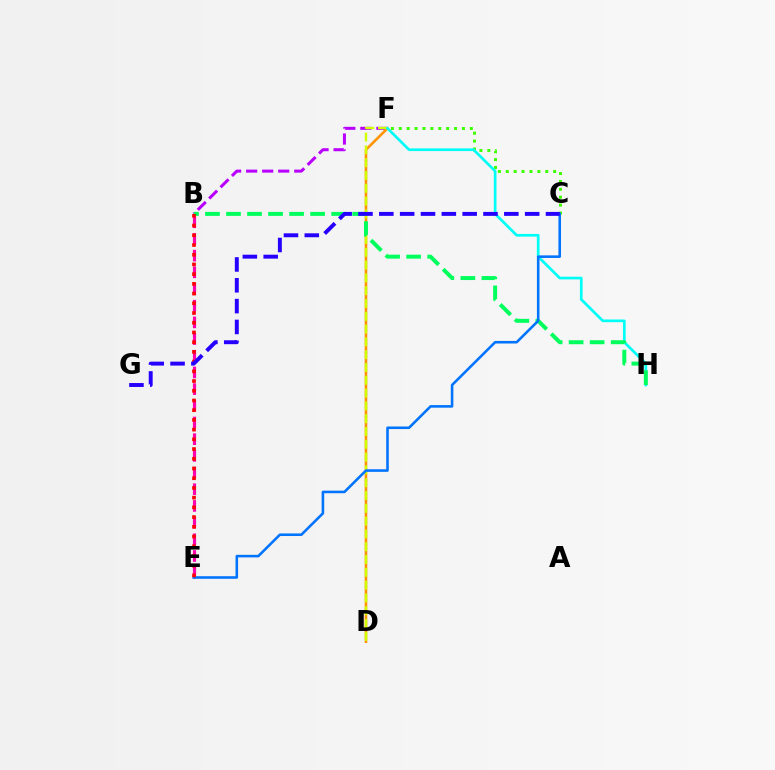{('C', 'F'): [{'color': '#3dff00', 'line_style': 'dotted', 'thickness': 2.14}], ('B', 'F'): [{'color': '#b900ff', 'line_style': 'dashed', 'thickness': 2.18}], ('D', 'F'): [{'color': '#ff9400', 'line_style': 'solid', 'thickness': 1.86}, {'color': '#d1ff00', 'line_style': 'dashed', 'thickness': 1.74}], ('B', 'E'): [{'color': '#ff00ac', 'line_style': 'dashed', 'thickness': 2.27}, {'color': '#ff0000', 'line_style': 'dotted', 'thickness': 2.64}], ('F', 'H'): [{'color': '#00fff6', 'line_style': 'solid', 'thickness': 1.94}], ('B', 'H'): [{'color': '#00ff5c', 'line_style': 'dashed', 'thickness': 2.86}], ('C', 'E'): [{'color': '#0074ff', 'line_style': 'solid', 'thickness': 1.86}], ('C', 'G'): [{'color': '#2500ff', 'line_style': 'dashed', 'thickness': 2.83}]}